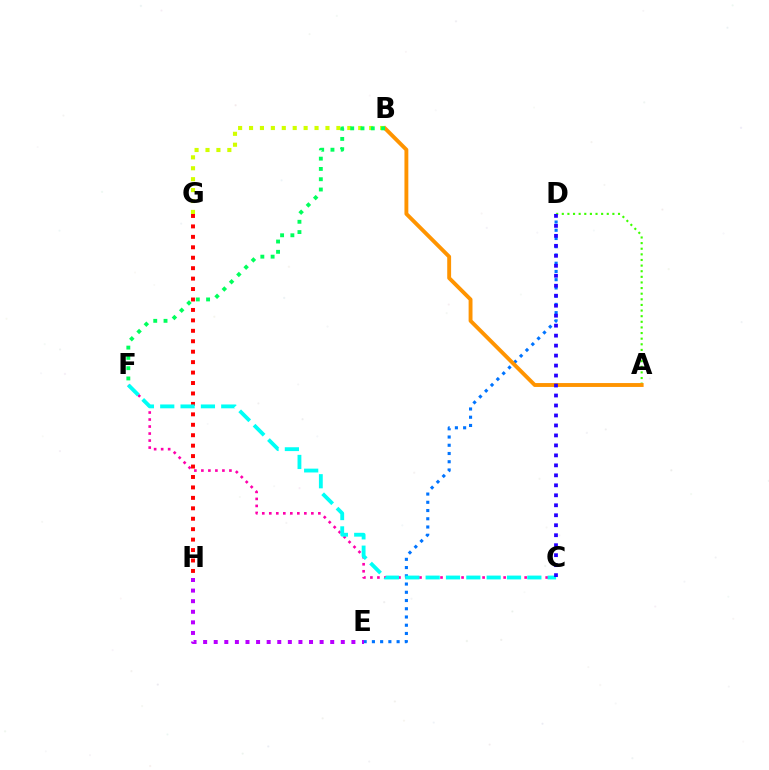{('C', 'F'): [{'color': '#ff00ac', 'line_style': 'dotted', 'thickness': 1.9}, {'color': '#00fff6', 'line_style': 'dashed', 'thickness': 2.76}], ('G', 'H'): [{'color': '#ff0000', 'line_style': 'dotted', 'thickness': 2.84}], ('D', 'E'): [{'color': '#0074ff', 'line_style': 'dotted', 'thickness': 2.24}], ('B', 'G'): [{'color': '#d1ff00', 'line_style': 'dotted', 'thickness': 2.97}], ('A', 'D'): [{'color': '#3dff00', 'line_style': 'dotted', 'thickness': 1.53}], ('A', 'B'): [{'color': '#ff9400', 'line_style': 'solid', 'thickness': 2.79}], ('B', 'F'): [{'color': '#00ff5c', 'line_style': 'dotted', 'thickness': 2.79}], ('C', 'D'): [{'color': '#2500ff', 'line_style': 'dotted', 'thickness': 2.71}], ('E', 'H'): [{'color': '#b900ff', 'line_style': 'dotted', 'thickness': 2.88}]}